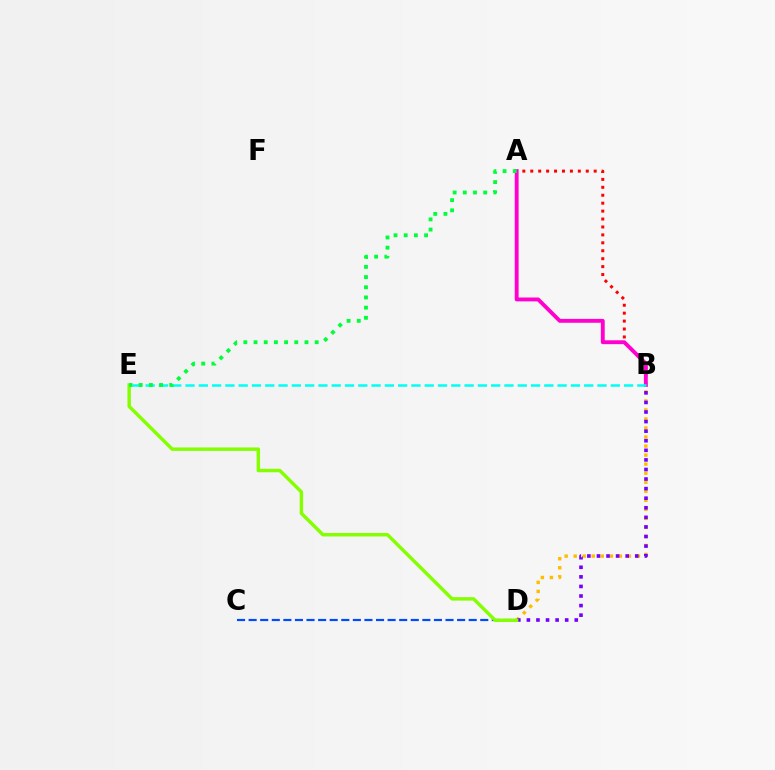{('A', 'B'): [{'color': '#ff0000', 'line_style': 'dotted', 'thickness': 2.15}, {'color': '#ff00cf', 'line_style': 'solid', 'thickness': 2.79}], ('C', 'D'): [{'color': '#004bff', 'line_style': 'dashed', 'thickness': 1.57}], ('B', 'E'): [{'color': '#00fff6', 'line_style': 'dashed', 'thickness': 1.81}], ('B', 'D'): [{'color': '#ffbd00', 'line_style': 'dotted', 'thickness': 2.45}, {'color': '#7200ff', 'line_style': 'dotted', 'thickness': 2.6}], ('D', 'E'): [{'color': '#84ff00', 'line_style': 'solid', 'thickness': 2.47}], ('A', 'E'): [{'color': '#00ff39', 'line_style': 'dotted', 'thickness': 2.77}]}